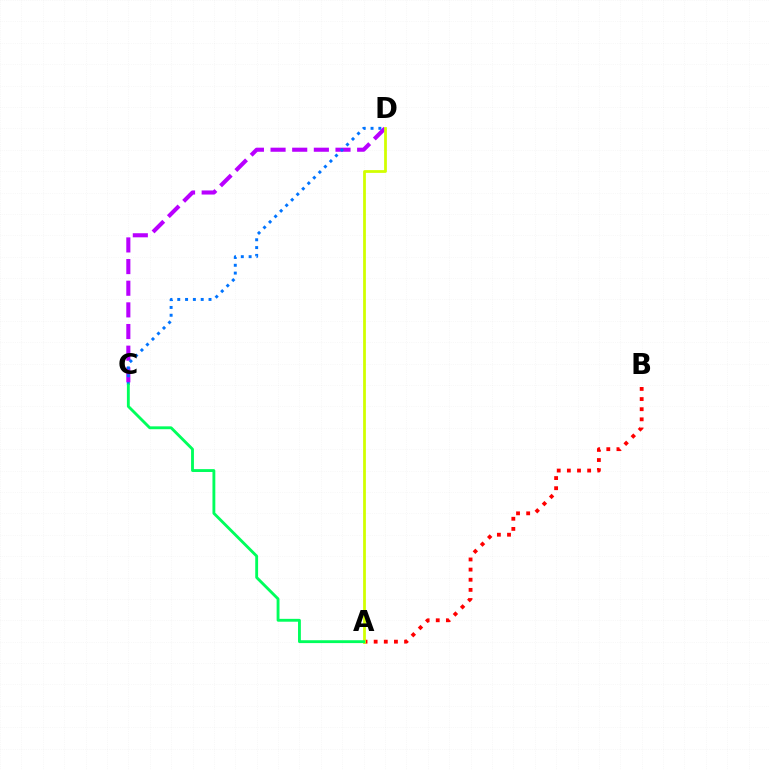{('A', 'B'): [{'color': '#ff0000', 'line_style': 'dotted', 'thickness': 2.75}], ('C', 'D'): [{'color': '#b900ff', 'line_style': 'dashed', 'thickness': 2.94}, {'color': '#0074ff', 'line_style': 'dotted', 'thickness': 2.12}], ('A', 'D'): [{'color': '#d1ff00', 'line_style': 'solid', 'thickness': 1.99}], ('A', 'C'): [{'color': '#00ff5c', 'line_style': 'solid', 'thickness': 2.06}]}